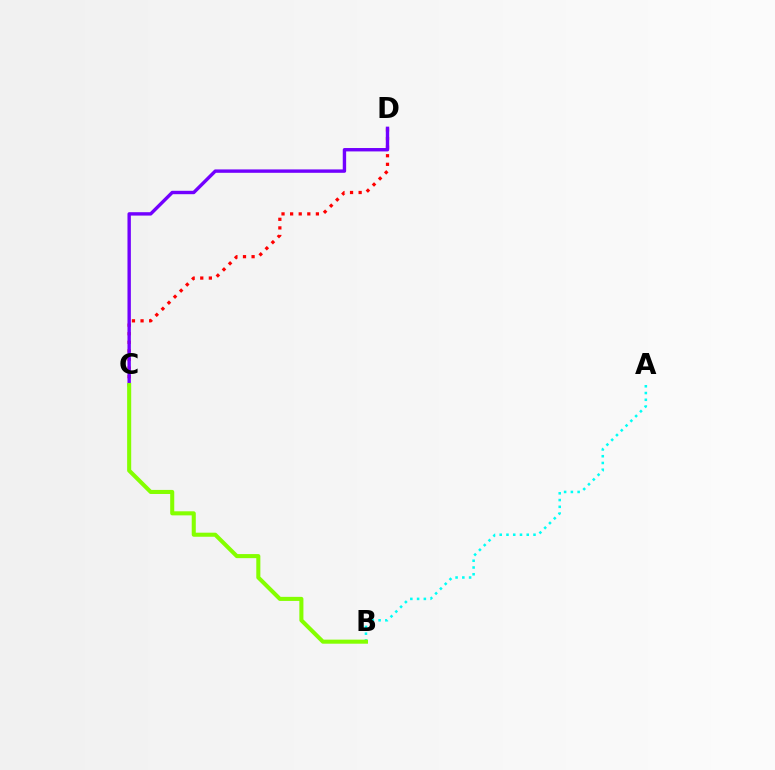{('C', 'D'): [{'color': '#ff0000', 'line_style': 'dotted', 'thickness': 2.33}, {'color': '#7200ff', 'line_style': 'solid', 'thickness': 2.44}], ('A', 'B'): [{'color': '#00fff6', 'line_style': 'dotted', 'thickness': 1.84}], ('B', 'C'): [{'color': '#84ff00', 'line_style': 'solid', 'thickness': 2.93}]}